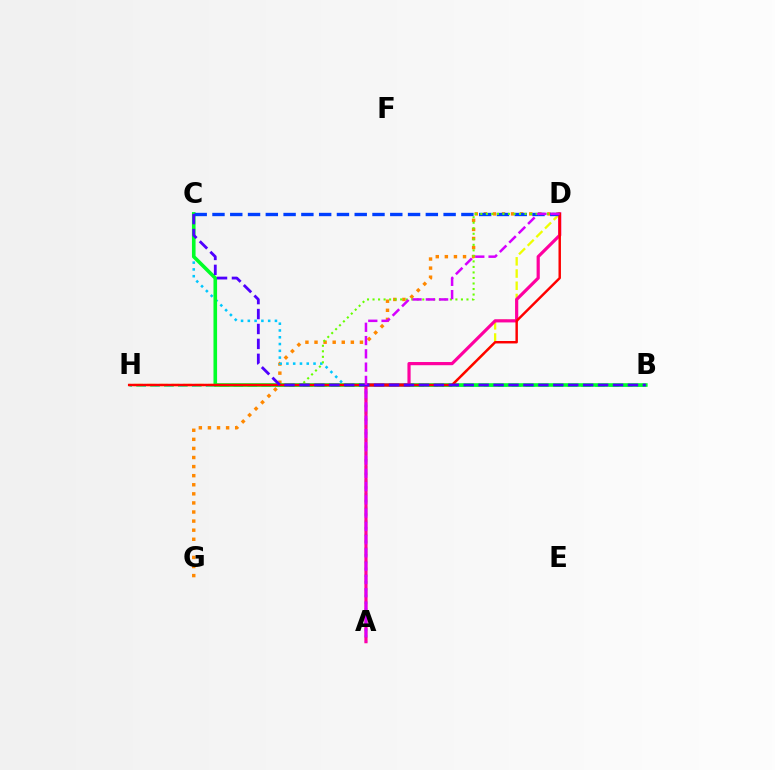{('D', 'G'): [{'color': '#ff8800', 'line_style': 'dotted', 'thickness': 2.47}], ('B', 'H'): [{'color': '#00ffaf', 'line_style': 'dashed', 'thickness': 1.89}], ('D', 'H'): [{'color': '#eeff00', 'line_style': 'dashed', 'thickness': 1.66}, {'color': '#66ff00', 'line_style': 'dotted', 'thickness': 1.5}, {'color': '#ff0000', 'line_style': 'solid', 'thickness': 1.76}], ('A', 'C'): [{'color': '#00c7ff', 'line_style': 'dotted', 'thickness': 1.84}], ('B', 'C'): [{'color': '#00ff27', 'line_style': 'solid', 'thickness': 2.6}, {'color': '#4f00ff', 'line_style': 'dashed', 'thickness': 2.03}], ('A', 'D'): [{'color': '#ff00a0', 'line_style': 'solid', 'thickness': 2.29}, {'color': '#d600ff', 'line_style': 'dashed', 'thickness': 1.8}], ('C', 'D'): [{'color': '#003fff', 'line_style': 'dashed', 'thickness': 2.42}]}